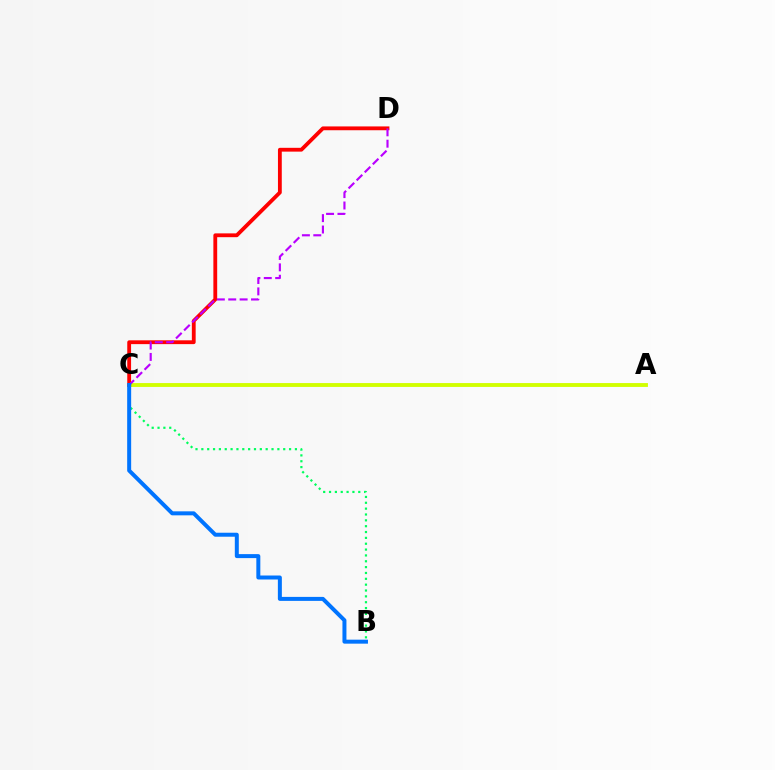{('A', 'C'): [{'color': '#d1ff00', 'line_style': 'solid', 'thickness': 2.78}], ('B', 'C'): [{'color': '#00ff5c', 'line_style': 'dotted', 'thickness': 1.59}, {'color': '#0074ff', 'line_style': 'solid', 'thickness': 2.87}], ('C', 'D'): [{'color': '#ff0000', 'line_style': 'solid', 'thickness': 2.75}, {'color': '#b900ff', 'line_style': 'dashed', 'thickness': 1.55}]}